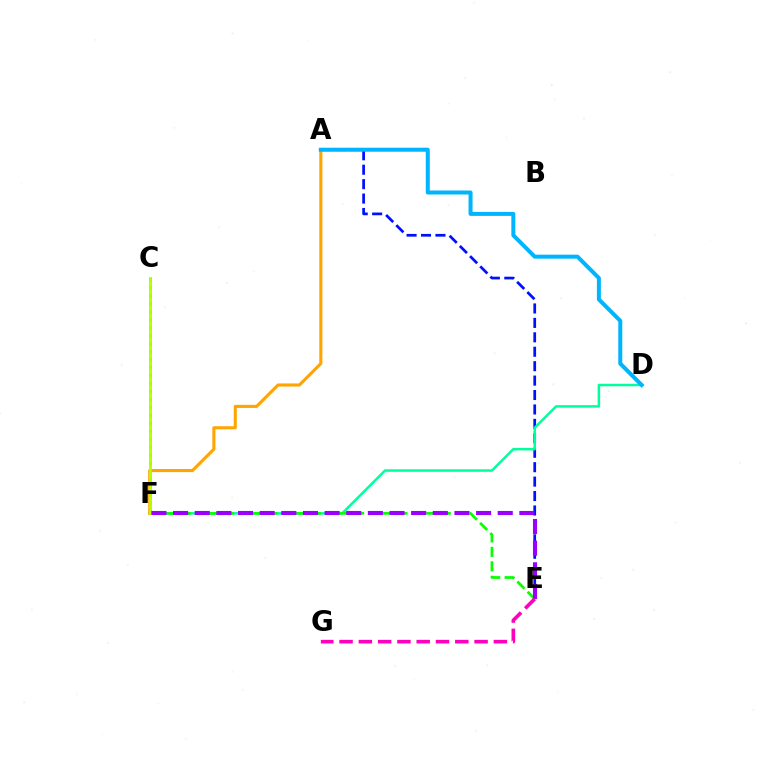{('A', 'E'): [{'color': '#0010ff', 'line_style': 'dashed', 'thickness': 1.96}], ('D', 'F'): [{'color': '#00ff9d', 'line_style': 'solid', 'thickness': 1.8}], ('A', 'F'): [{'color': '#ffa500', 'line_style': 'solid', 'thickness': 2.22}], ('C', 'F'): [{'color': '#ff0000', 'line_style': 'dotted', 'thickness': 2.16}, {'color': '#b3ff00', 'line_style': 'solid', 'thickness': 2.08}], ('A', 'D'): [{'color': '#00b5ff', 'line_style': 'solid', 'thickness': 2.88}], ('E', 'F'): [{'color': '#08ff00', 'line_style': 'dashed', 'thickness': 1.96}, {'color': '#9b00ff', 'line_style': 'dashed', 'thickness': 2.94}], ('E', 'G'): [{'color': '#ff00bd', 'line_style': 'dashed', 'thickness': 2.62}]}